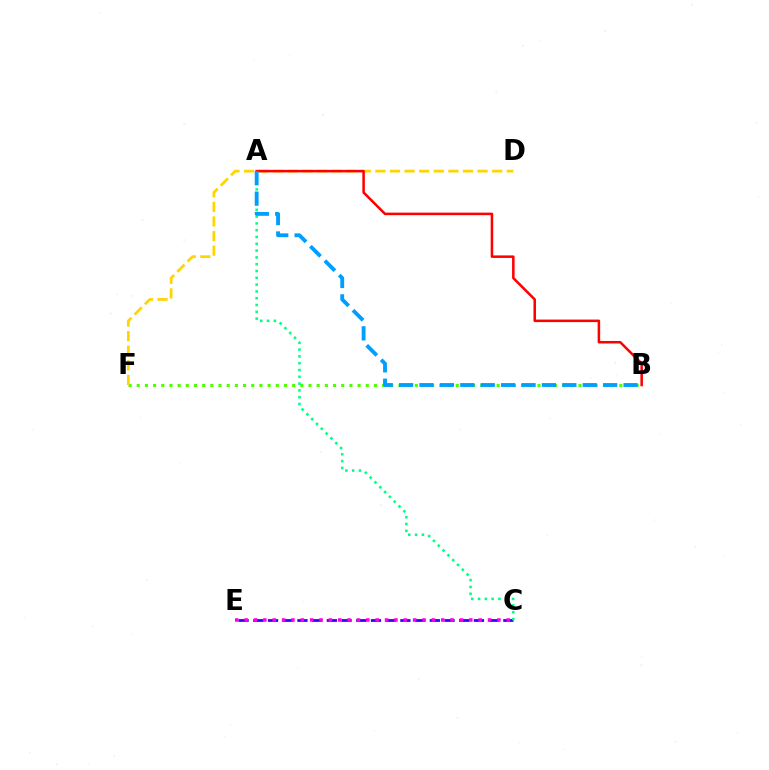{('B', 'F'): [{'color': '#4fff00', 'line_style': 'dotted', 'thickness': 2.22}], ('C', 'E'): [{'color': '#3700ff', 'line_style': 'dashed', 'thickness': 2.0}, {'color': '#ff00ed', 'line_style': 'dotted', 'thickness': 2.54}], ('A', 'C'): [{'color': '#00ff86', 'line_style': 'dotted', 'thickness': 1.85}], ('D', 'F'): [{'color': '#ffd500', 'line_style': 'dashed', 'thickness': 1.98}], ('A', 'B'): [{'color': '#ff0000', 'line_style': 'solid', 'thickness': 1.82}, {'color': '#009eff', 'line_style': 'dashed', 'thickness': 2.77}]}